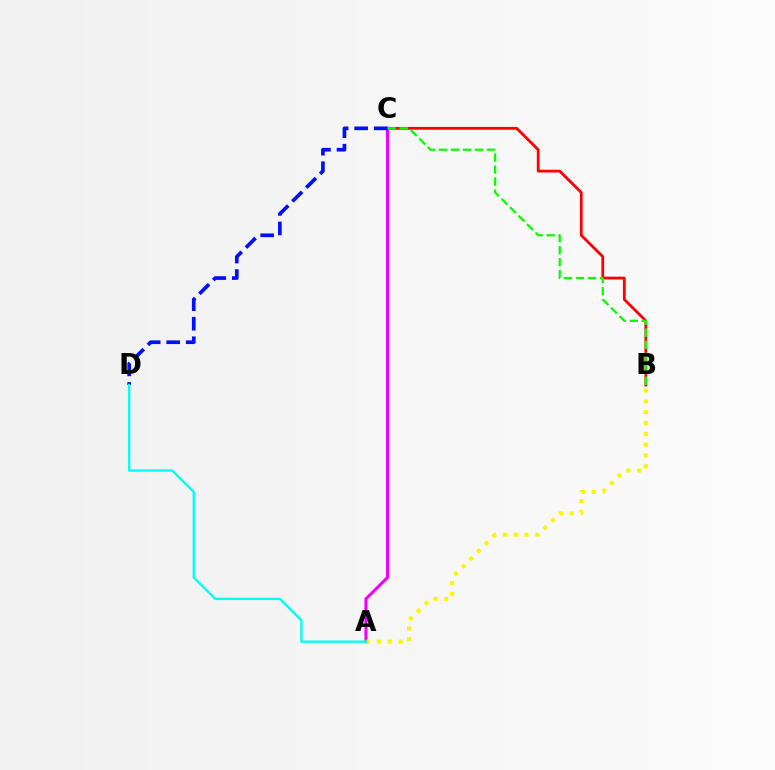{('B', 'C'): [{'color': '#ff0000', 'line_style': 'solid', 'thickness': 2.01}, {'color': '#08ff00', 'line_style': 'dashed', 'thickness': 1.63}], ('A', 'C'): [{'color': '#ee00ff', 'line_style': 'solid', 'thickness': 2.19}], ('A', 'B'): [{'color': '#fcf500', 'line_style': 'dotted', 'thickness': 2.95}], ('C', 'D'): [{'color': '#0010ff', 'line_style': 'dashed', 'thickness': 2.65}], ('A', 'D'): [{'color': '#00fff6', 'line_style': 'solid', 'thickness': 1.71}]}